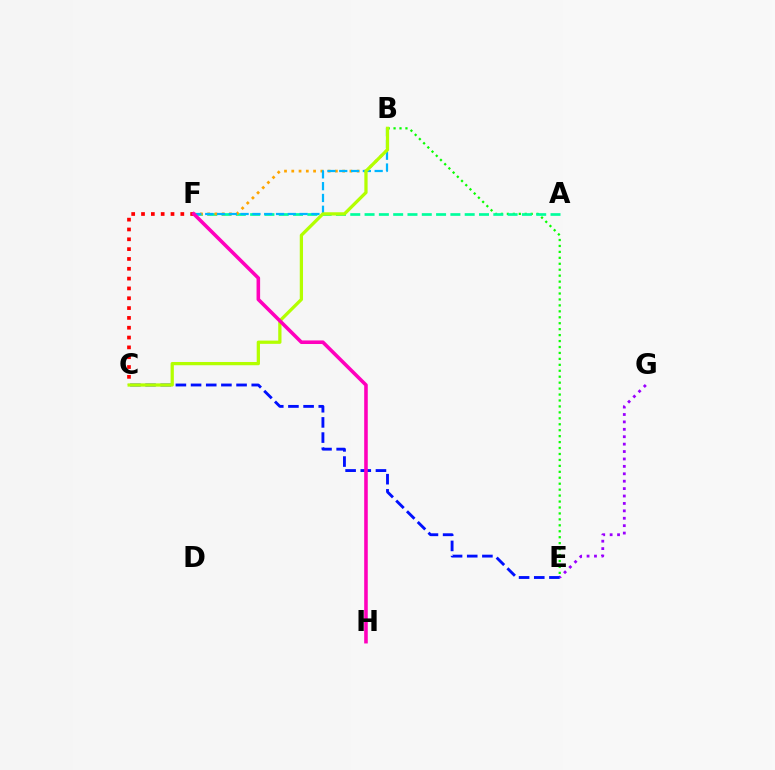{('E', 'G'): [{'color': '#9b00ff', 'line_style': 'dotted', 'thickness': 2.01}], ('B', 'E'): [{'color': '#08ff00', 'line_style': 'dotted', 'thickness': 1.61}], ('A', 'F'): [{'color': '#00ff9d', 'line_style': 'dashed', 'thickness': 1.94}], ('C', 'E'): [{'color': '#0010ff', 'line_style': 'dashed', 'thickness': 2.06}], ('B', 'F'): [{'color': '#ffa500', 'line_style': 'dotted', 'thickness': 1.97}, {'color': '#00b5ff', 'line_style': 'dashed', 'thickness': 1.6}], ('C', 'F'): [{'color': '#ff0000', 'line_style': 'dotted', 'thickness': 2.67}], ('B', 'C'): [{'color': '#b3ff00', 'line_style': 'solid', 'thickness': 2.34}], ('F', 'H'): [{'color': '#ff00bd', 'line_style': 'solid', 'thickness': 2.57}]}